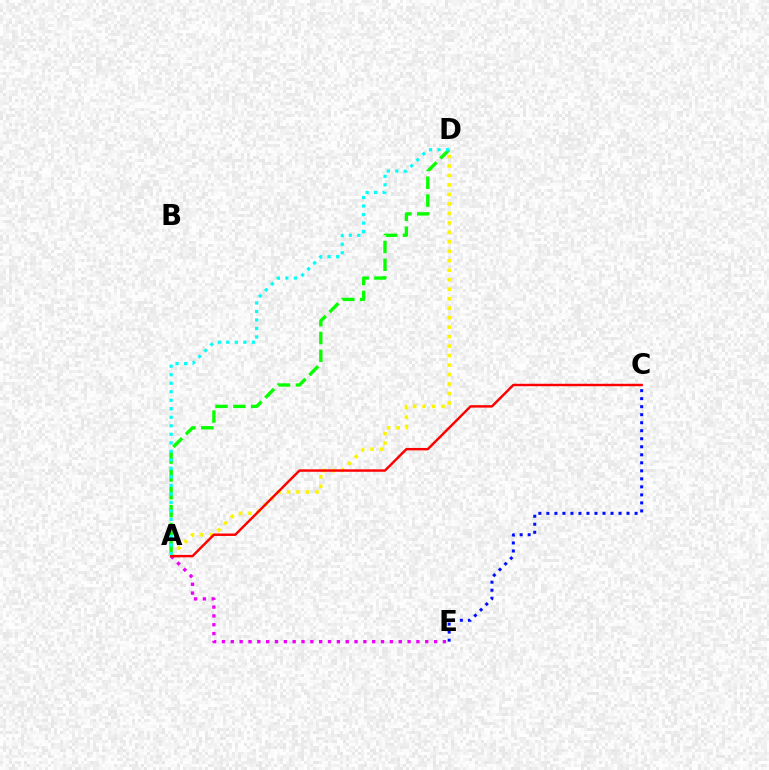{('A', 'E'): [{'color': '#ee00ff', 'line_style': 'dotted', 'thickness': 2.4}], ('A', 'D'): [{'color': '#fcf500', 'line_style': 'dotted', 'thickness': 2.58}, {'color': '#08ff00', 'line_style': 'dashed', 'thickness': 2.42}, {'color': '#00fff6', 'line_style': 'dotted', 'thickness': 2.31}], ('A', 'C'): [{'color': '#ff0000', 'line_style': 'solid', 'thickness': 1.75}], ('C', 'E'): [{'color': '#0010ff', 'line_style': 'dotted', 'thickness': 2.18}]}